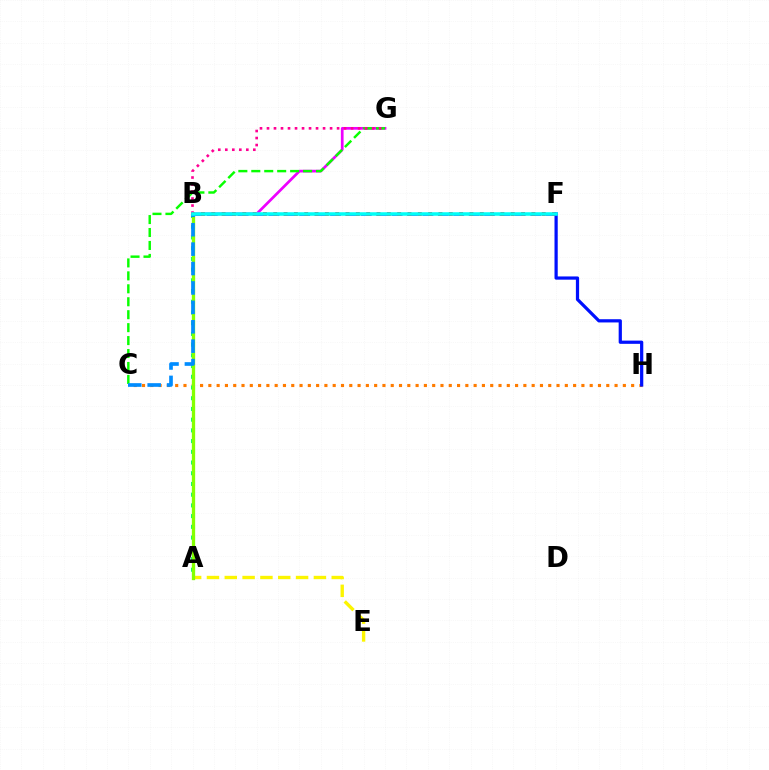{('C', 'H'): [{'color': '#ff7c00', 'line_style': 'dotted', 'thickness': 2.25}], ('B', 'G'): [{'color': '#ee00ff', 'line_style': 'solid', 'thickness': 1.95}, {'color': '#ff0094', 'line_style': 'dotted', 'thickness': 1.9}], ('A', 'B'): [{'color': '#00ff74', 'line_style': 'dotted', 'thickness': 2.91}, {'color': '#84ff00', 'line_style': 'solid', 'thickness': 2.37}], ('A', 'E'): [{'color': '#fcf500', 'line_style': 'dashed', 'thickness': 2.42}], ('C', 'G'): [{'color': '#08ff00', 'line_style': 'dashed', 'thickness': 1.76}], ('B', 'F'): [{'color': '#7200ff', 'line_style': 'dashed', 'thickness': 2.09}, {'color': '#ff0000', 'line_style': 'dotted', 'thickness': 2.81}, {'color': '#00fff6', 'line_style': 'solid', 'thickness': 2.55}], ('F', 'H'): [{'color': '#0010ff', 'line_style': 'solid', 'thickness': 2.32}], ('B', 'C'): [{'color': '#008cff', 'line_style': 'dashed', 'thickness': 2.64}]}